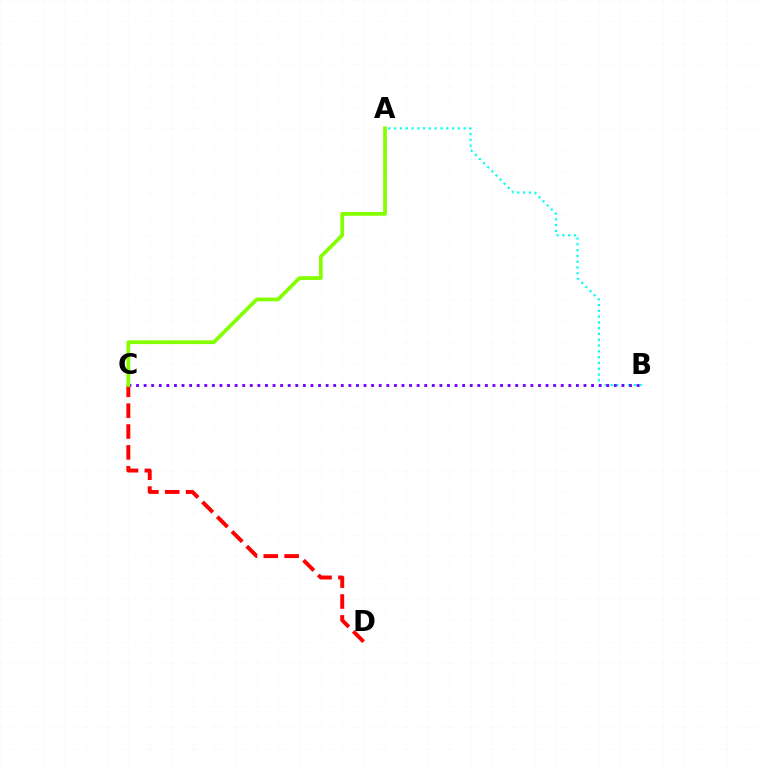{('C', 'D'): [{'color': '#ff0000', 'line_style': 'dashed', 'thickness': 2.83}], ('A', 'B'): [{'color': '#00fff6', 'line_style': 'dotted', 'thickness': 1.57}], ('B', 'C'): [{'color': '#7200ff', 'line_style': 'dotted', 'thickness': 2.06}], ('A', 'C'): [{'color': '#84ff00', 'line_style': 'solid', 'thickness': 2.69}]}